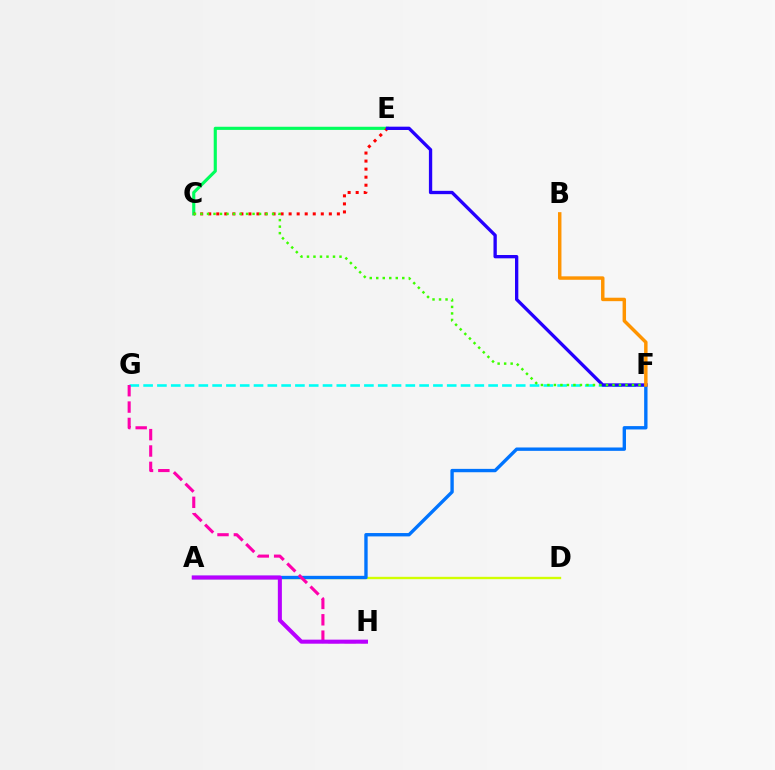{('C', 'E'): [{'color': '#00ff5c', 'line_style': 'solid', 'thickness': 2.26}, {'color': '#ff0000', 'line_style': 'dotted', 'thickness': 2.18}], ('A', 'D'): [{'color': '#d1ff00', 'line_style': 'solid', 'thickness': 1.69}], ('A', 'F'): [{'color': '#0074ff', 'line_style': 'solid', 'thickness': 2.42}], ('F', 'G'): [{'color': '#00fff6', 'line_style': 'dashed', 'thickness': 1.87}], ('G', 'H'): [{'color': '#ff00ac', 'line_style': 'dashed', 'thickness': 2.22}], ('A', 'H'): [{'color': '#b900ff', 'line_style': 'solid', 'thickness': 2.91}], ('E', 'F'): [{'color': '#2500ff', 'line_style': 'solid', 'thickness': 2.39}], ('C', 'F'): [{'color': '#3dff00', 'line_style': 'dotted', 'thickness': 1.77}], ('B', 'F'): [{'color': '#ff9400', 'line_style': 'solid', 'thickness': 2.48}]}